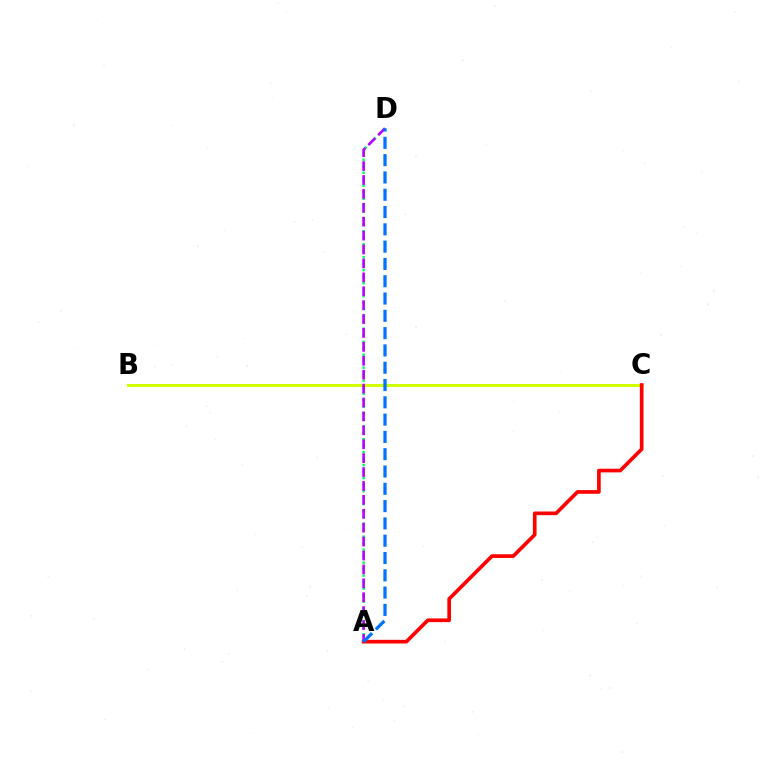{('B', 'C'): [{'color': '#d1ff00', 'line_style': 'solid', 'thickness': 2.15}], ('A', 'C'): [{'color': '#ff0000', 'line_style': 'solid', 'thickness': 2.64}], ('A', 'D'): [{'color': '#00ff5c', 'line_style': 'dotted', 'thickness': 1.77}, {'color': '#b900ff', 'line_style': 'dashed', 'thickness': 1.89}, {'color': '#0074ff', 'line_style': 'dashed', 'thickness': 2.35}]}